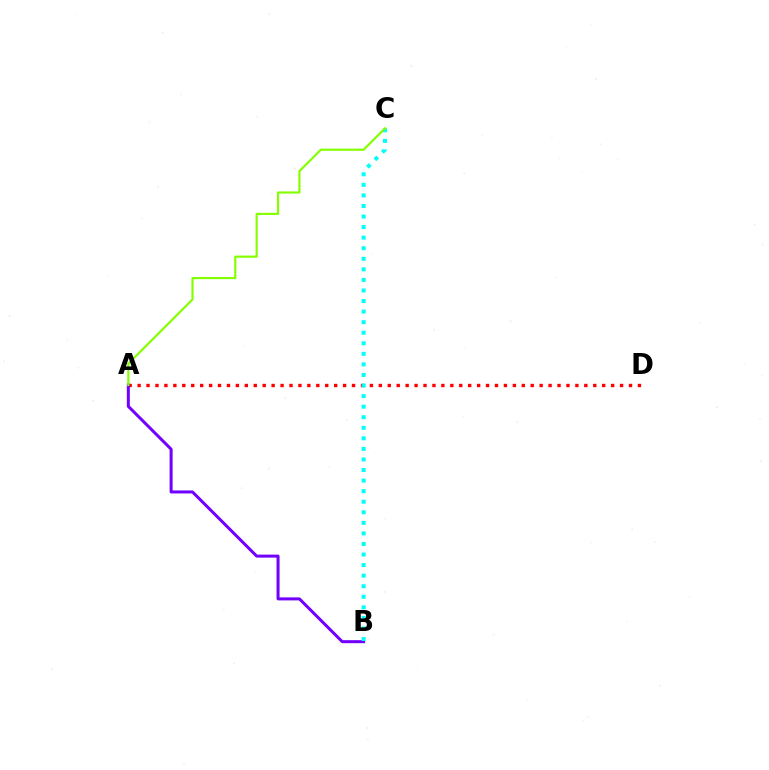{('A', 'D'): [{'color': '#ff0000', 'line_style': 'dotted', 'thickness': 2.43}], ('A', 'B'): [{'color': '#7200ff', 'line_style': 'solid', 'thickness': 2.17}], ('B', 'C'): [{'color': '#00fff6', 'line_style': 'dotted', 'thickness': 2.87}], ('A', 'C'): [{'color': '#84ff00', 'line_style': 'solid', 'thickness': 1.56}]}